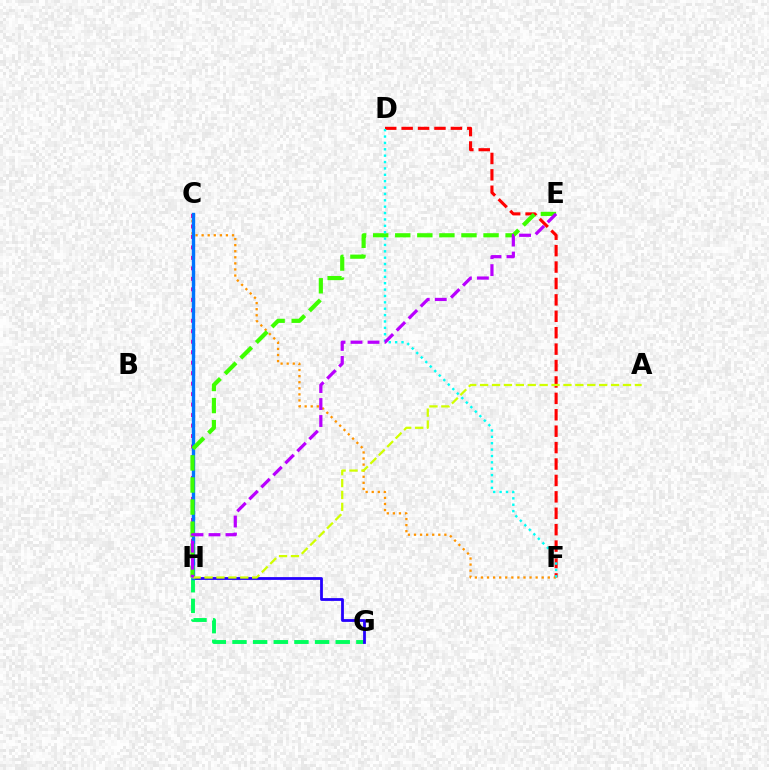{('G', 'H'): [{'color': '#00ff5c', 'line_style': 'dashed', 'thickness': 2.81}, {'color': '#2500ff', 'line_style': 'solid', 'thickness': 2.01}], ('D', 'F'): [{'color': '#ff0000', 'line_style': 'dashed', 'thickness': 2.23}, {'color': '#00fff6', 'line_style': 'dotted', 'thickness': 1.73}], ('C', 'F'): [{'color': '#ff9400', 'line_style': 'dotted', 'thickness': 1.65}], ('C', 'H'): [{'color': '#ff00ac', 'line_style': 'dotted', 'thickness': 2.85}, {'color': '#0074ff', 'line_style': 'solid', 'thickness': 2.44}], ('E', 'H'): [{'color': '#3dff00', 'line_style': 'dashed', 'thickness': 3.0}, {'color': '#b900ff', 'line_style': 'dashed', 'thickness': 2.31}], ('A', 'H'): [{'color': '#d1ff00', 'line_style': 'dashed', 'thickness': 1.62}]}